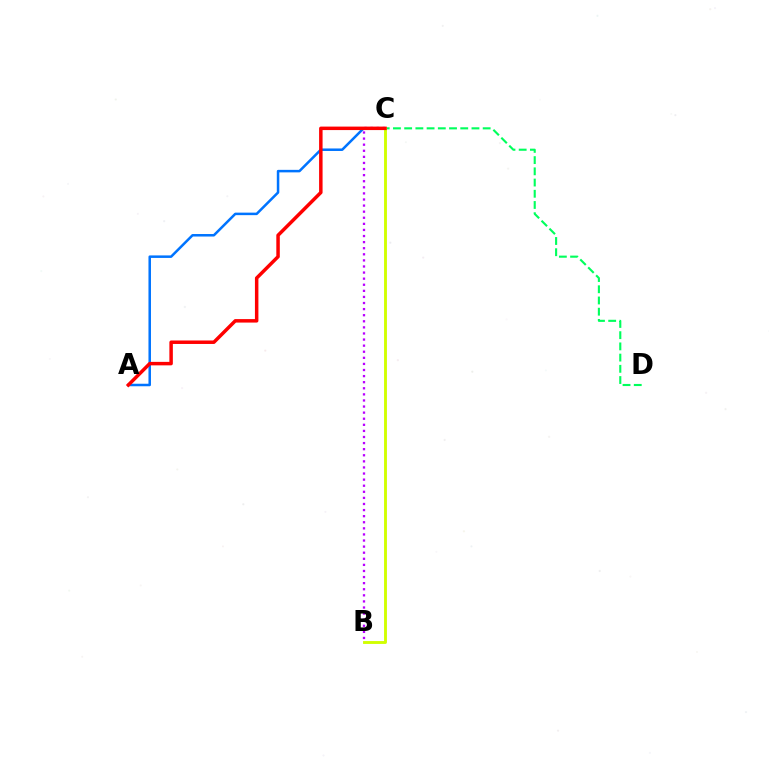{('A', 'C'): [{'color': '#0074ff', 'line_style': 'solid', 'thickness': 1.81}, {'color': '#ff0000', 'line_style': 'solid', 'thickness': 2.51}], ('B', 'C'): [{'color': '#b900ff', 'line_style': 'dotted', 'thickness': 1.65}, {'color': '#d1ff00', 'line_style': 'solid', 'thickness': 2.07}], ('C', 'D'): [{'color': '#00ff5c', 'line_style': 'dashed', 'thickness': 1.52}]}